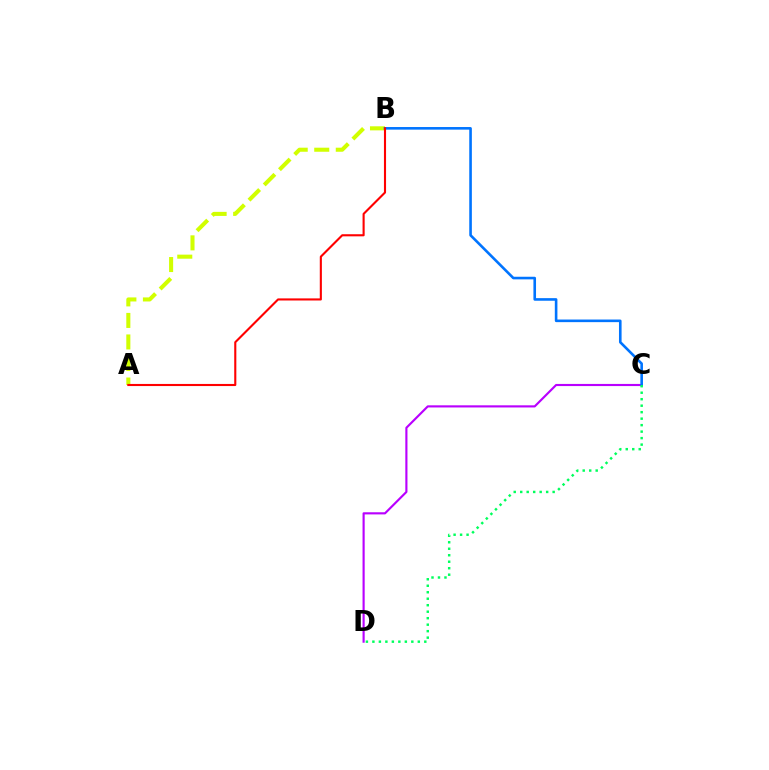{('A', 'B'): [{'color': '#d1ff00', 'line_style': 'dashed', 'thickness': 2.93}, {'color': '#ff0000', 'line_style': 'solid', 'thickness': 1.52}], ('C', 'D'): [{'color': '#b900ff', 'line_style': 'solid', 'thickness': 1.54}, {'color': '#00ff5c', 'line_style': 'dotted', 'thickness': 1.76}], ('B', 'C'): [{'color': '#0074ff', 'line_style': 'solid', 'thickness': 1.88}]}